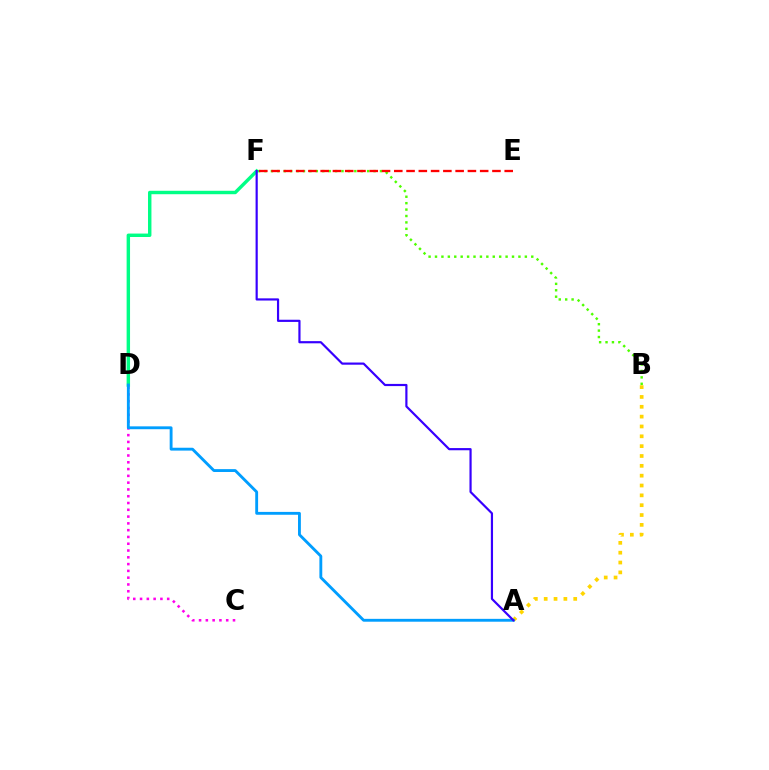{('A', 'B'): [{'color': '#ffd500', 'line_style': 'dotted', 'thickness': 2.67}], ('B', 'F'): [{'color': '#4fff00', 'line_style': 'dotted', 'thickness': 1.74}], ('E', 'F'): [{'color': '#ff0000', 'line_style': 'dashed', 'thickness': 1.67}], ('C', 'D'): [{'color': '#ff00ed', 'line_style': 'dotted', 'thickness': 1.84}], ('D', 'F'): [{'color': '#00ff86', 'line_style': 'solid', 'thickness': 2.47}], ('A', 'D'): [{'color': '#009eff', 'line_style': 'solid', 'thickness': 2.06}], ('A', 'F'): [{'color': '#3700ff', 'line_style': 'solid', 'thickness': 1.57}]}